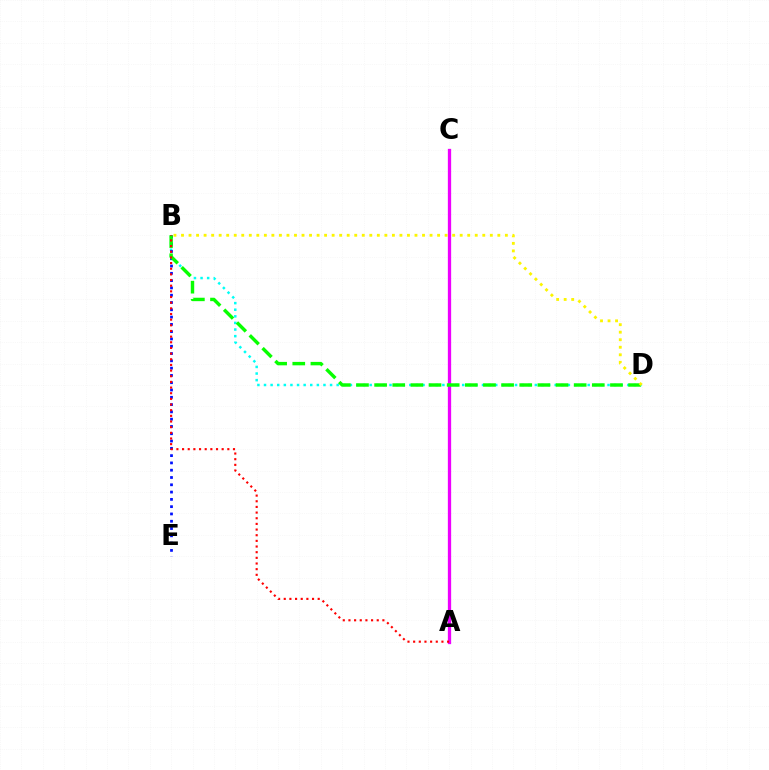{('A', 'C'): [{'color': '#ee00ff', 'line_style': 'solid', 'thickness': 2.37}], ('B', 'D'): [{'color': '#00fff6', 'line_style': 'dotted', 'thickness': 1.79}, {'color': '#08ff00', 'line_style': 'dashed', 'thickness': 2.46}, {'color': '#fcf500', 'line_style': 'dotted', 'thickness': 2.05}], ('B', 'E'): [{'color': '#0010ff', 'line_style': 'dotted', 'thickness': 1.98}], ('A', 'B'): [{'color': '#ff0000', 'line_style': 'dotted', 'thickness': 1.54}]}